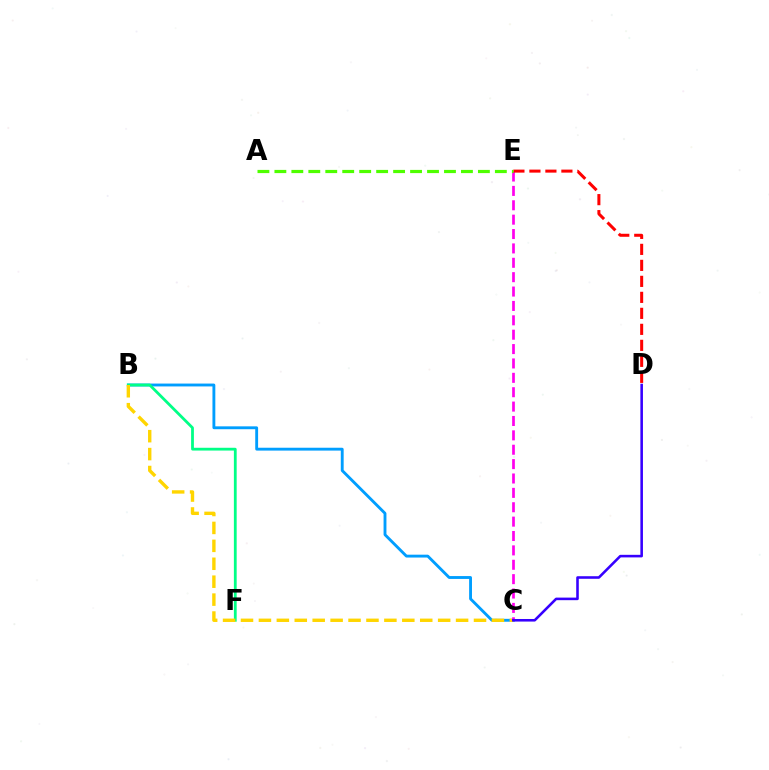{('B', 'C'): [{'color': '#009eff', 'line_style': 'solid', 'thickness': 2.06}, {'color': '#ffd500', 'line_style': 'dashed', 'thickness': 2.43}], ('B', 'F'): [{'color': '#00ff86', 'line_style': 'solid', 'thickness': 2.01}], ('C', 'E'): [{'color': '#ff00ed', 'line_style': 'dashed', 'thickness': 1.95}], ('D', 'E'): [{'color': '#ff0000', 'line_style': 'dashed', 'thickness': 2.17}], ('A', 'E'): [{'color': '#4fff00', 'line_style': 'dashed', 'thickness': 2.3}], ('C', 'D'): [{'color': '#3700ff', 'line_style': 'solid', 'thickness': 1.85}]}